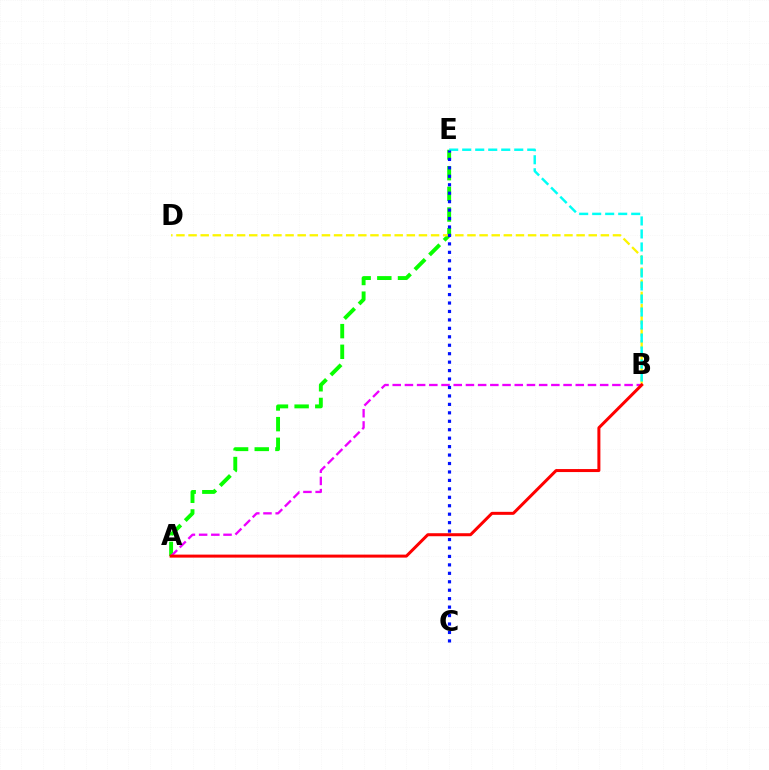{('A', 'E'): [{'color': '#08ff00', 'line_style': 'dashed', 'thickness': 2.81}], ('B', 'D'): [{'color': '#fcf500', 'line_style': 'dashed', 'thickness': 1.65}], ('B', 'E'): [{'color': '#00fff6', 'line_style': 'dashed', 'thickness': 1.77}], ('A', 'B'): [{'color': '#ee00ff', 'line_style': 'dashed', 'thickness': 1.66}, {'color': '#ff0000', 'line_style': 'solid', 'thickness': 2.16}], ('C', 'E'): [{'color': '#0010ff', 'line_style': 'dotted', 'thickness': 2.3}]}